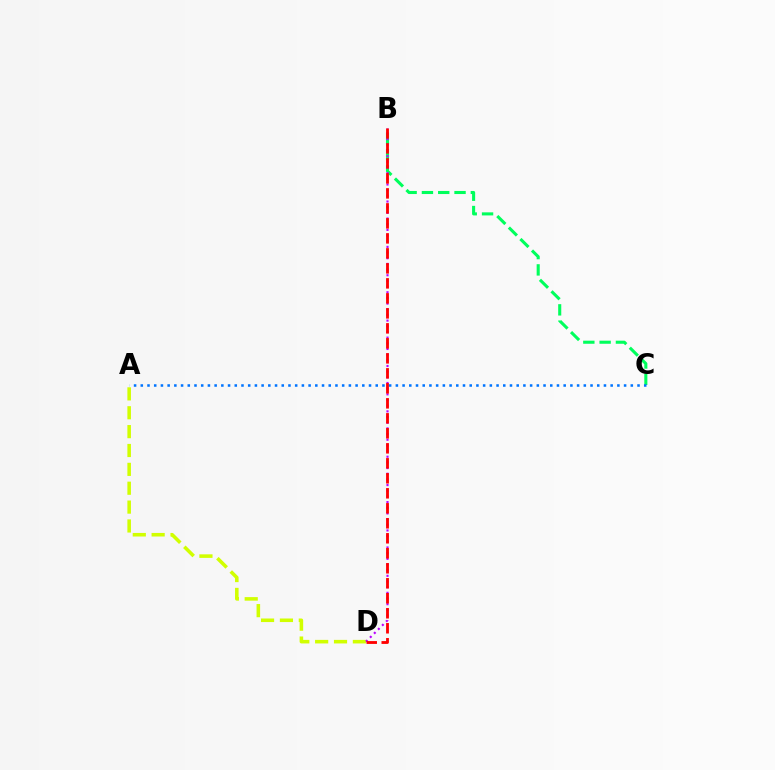{('B', 'C'): [{'color': '#00ff5c', 'line_style': 'dashed', 'thickness': 2.21}], ('A', 'D'): [{'color': '#d1ff00', 'line_style': 'dashed', 'thickness': 2.56}], ('B', 'D'): [{'color': '#b900ff', 'line_style': 'dotted', 'thickness': 1.54}, {'color': '#ff0000', 'line_style': 'dashed', 'thickness': 2.04}], ('A', 'C'): [{'color': '#0074ff', 'line_style': 'dotted', 'thickness': 1.82}]}